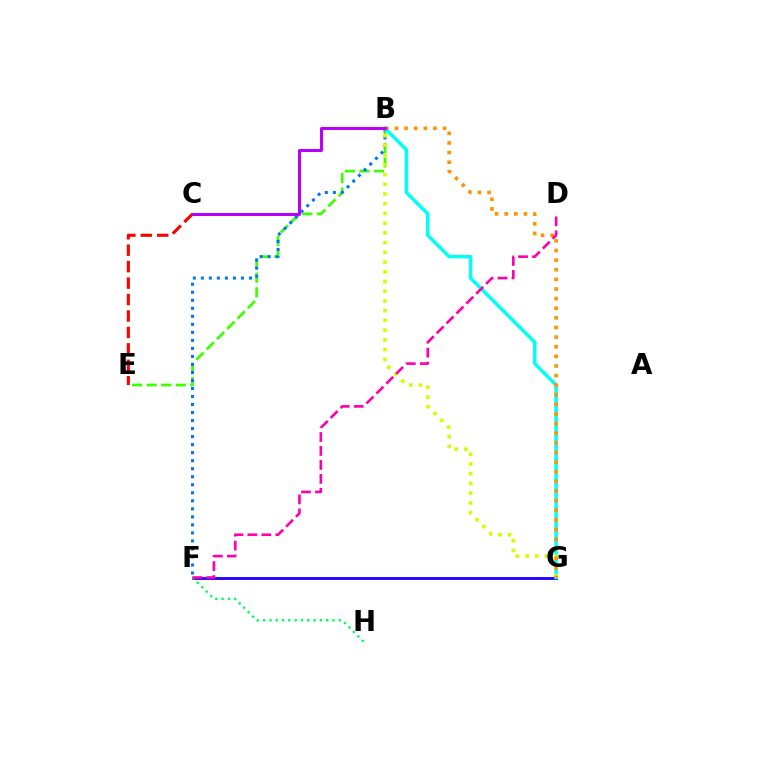{('B', 'E'): [{'color': '#3dff00', 'line_style': 'dashed', 'thickness': 1.98}], ('F', 'G'): [{'color': '#2500ff', 'line_style': 'solid', 'thickness': 2.05}], ('C', 'E'): [{'color': '#ff0000', 'line_style': 'dashed', 'thickness': 2.23}], ('B', 'F'): [{'color': '#0074ff', 'line_style': 'dotted', 'thickness': 2.18}], ('B', 'G'): [{'color': '#00fff6', 'line_style': 'solid', 'thickness': 2.5}, {'color': '#d1ff00', 'line_style': 'dotted', 'thickness': 2.64}, {'color': '#ff9400', 'line_style': 'dotted', 'thickness': 2.61}], ('F', 'H'): [{'color': '#00ff5c', 'line_style': 'dotted', 'thickness': 1.71}], ('B', 'C'): [{'color': '#b900ff', 'line_style': 'solid', 'thickness': 2.16}], ('D', 'F'): [{'color': '#ff00ac', 'line_style': 'dashed', 'thickness': 1.9}]}